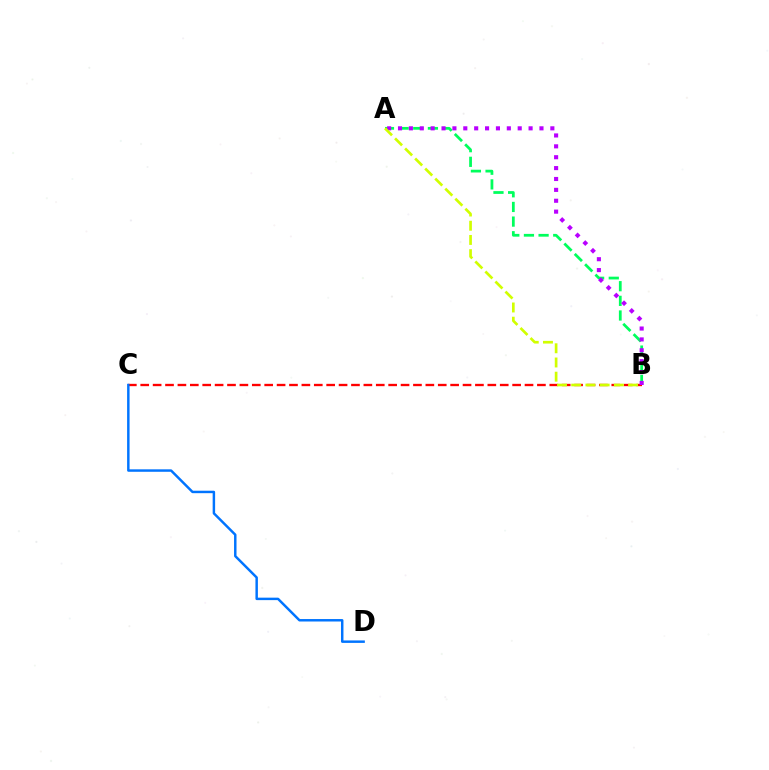{('B', 'C'): [{'color': '#ff0000', 'line_style': 'dashed', 'thickness': 1.68}], ('A', 'B'): [{'color': '#00ff5c', 'line_style': 'dashed', 'thickness': 1.99}, {'color': '#b900ff', 'line_style': 'dotted', 'thickness': 2.96}, {'color': '#d1ff00', 'line_style': 'dashed', 'thickness': 1.93}], ('C', 'D'): [{'color': '#0074ff', 'line_style': 'solid', 'thickness': 1.77}]}